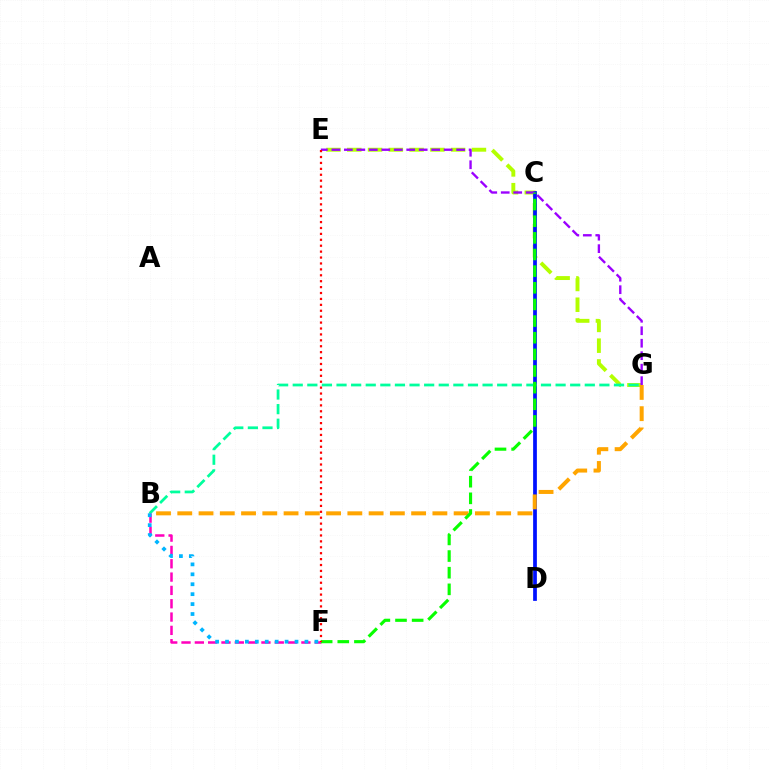{('E', 'G'): [{'color': '#b3ff00', 'line_style': 'dashed', 'thickness': 2.82}, {'color': '#9b00ff', 'line_style': 'dashed', 'thickness': 1.69}], ('C', 'D'): [{'color': '#0010ff', 'line_style': 'solid', 'thickness': 2.69}], ('B', 'G'): [{'color': '#00ff9d', 'line_style': 'dashed', 'thickness': 1.98}, {'color': '#ffa500', 'line_style': 'dashed', 'thickness': 2.89}], ('B', 'F'): [{'color': '#ff00bd', 'line_style': 'dashed', 'thickness': 1.81}, {'color': '#00b5ff', 'line_style': 'dotted', 'thickness': 2.7}], ('C', 'F'): [{'color': '#08ff00', 'line_style': 'dashed', 'thickness': 2.26}], ('E', 'F'): [{'color': '#ff0000', 'line_style': 'dotted', 'thickness': 1.61}]}